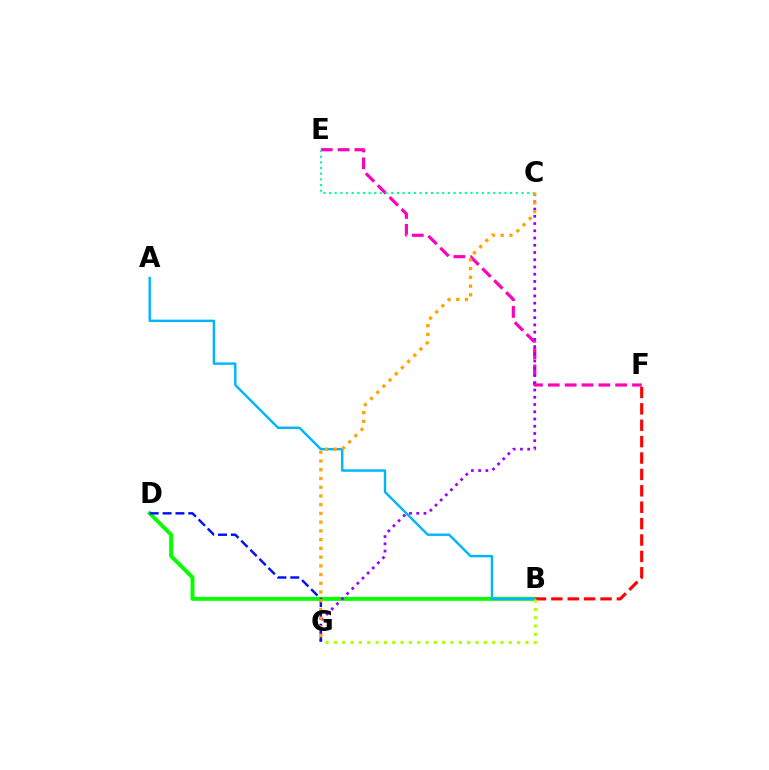{('E', 'F'): [{'color': '#ff00bd', 'line_style': 'dashed', 'thickness': 2.29}], ('B', 'D'): [{'color': '#08ff00', 'line_style': 'solid', 'thickness': 2.82}], ('C', 'G'): [{'color': '#9b00ff', 'line_style': 'dotted', 'thickness': 1.97}, {'color': '#ffa500', 'line_style': 'dotted', 'thickness': 2.37}], ('B', 'F'): [{'color': '#ff0000', 'line_style': 'dashed', 'thickness': 2.23}], ('A', 'B'): [{'color': '#00b5ff', 'line_style': 'solid', 'thickness': 1.74}], ('C', 'E'): [{'color': '#00ff9d', 'line_style': 'dotted', 'thickness': 1.54}], ('D', 'G'): [{'color': '#0010ff', 'line_style': 'dashed', 'thickness': 1.75}], ('B', 'G'): [{'color': '#b3ff00', 'line_style': 'dotted', 'thickness': 2.26}]}